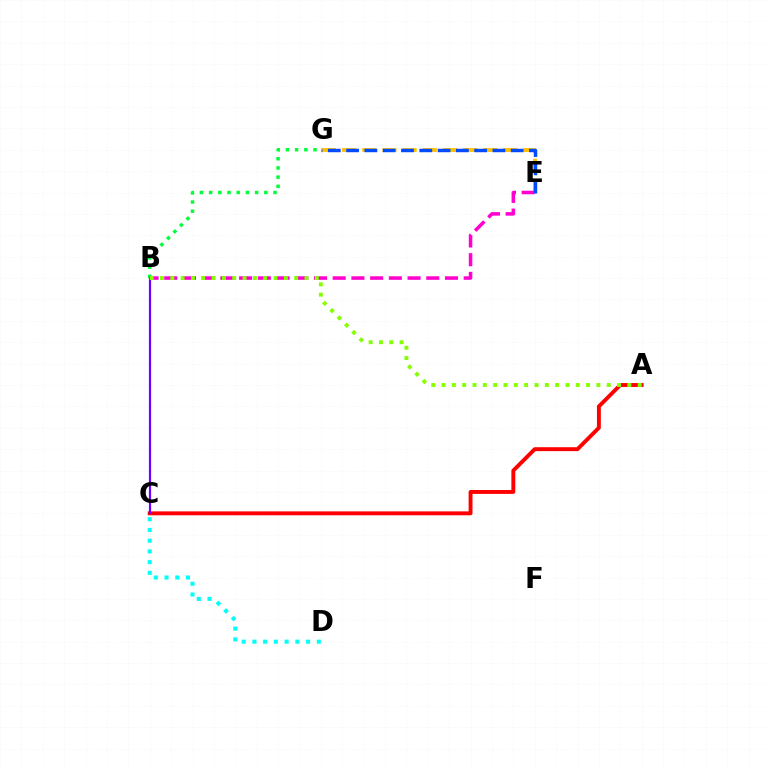{('B', 'G'): [{'color': '#00ff39', 'line_style': 'dotted', 'thickness': 2.5}], ('E', 'G'): [{'color': '#ffbd00', 'line_style': 'dashed', 'thickness': 2.74}, {'color': '#004bff', 'line_style': 'dashed', 'thickness': 2.49}], ('B', 'E'): [{'color': '#ff00cf', 'line_style': 'dashed', 'thickness': 2.54}], ('A', 'C'): [{'color': '#ff0000', 'line_style': 'solid', 'thickness': 2.81}], ('B', 'C'): [{'color': '#7200ff', 'line_style': 'solid', 'thickness': 1.59}], ('C', 'D'): [{'color': '#00fff6', 'line_style': 'dotted', 'thickness': 2.92}], ('A', 'B'): [{'color': '#84ff00', 'line_style': 'dotted', 'thickness': 2.8}]}